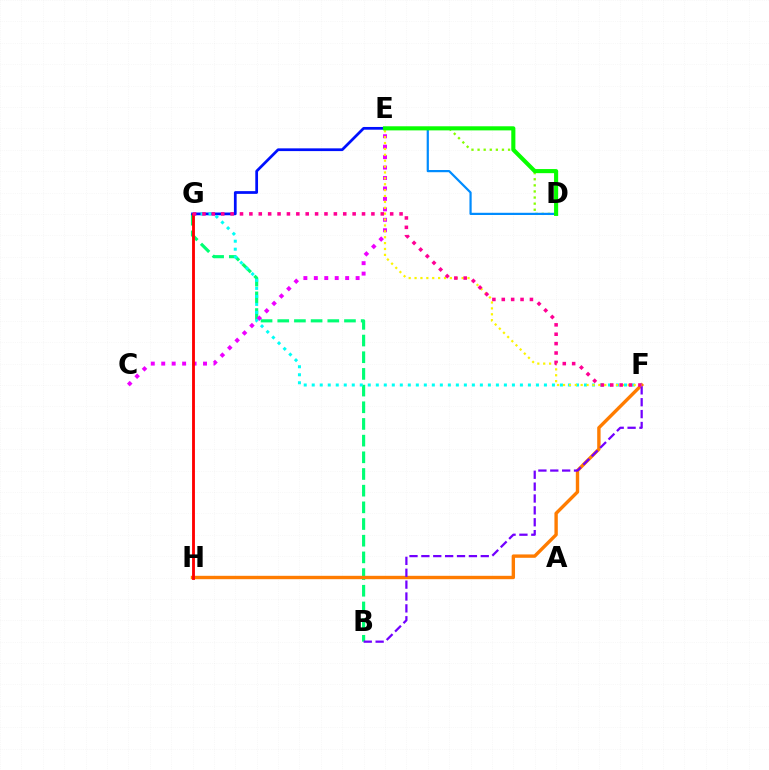{('B', 'G'): [{'color': '#00ff74', 'line_style': 'dashed', 'thickness': 2.27}], ('F', 'H'): [{'color': '#ff7c00', 'line_style': 'solid', 'thickness': 2.43}], ('E', 'G'): [{'color': '#0010ff', 'line_style': 'solid', 'thickness': 1.97}], ('D', 'E'): [{'color': '#84ff00', 'line_style': 'dotted', 'thickness': 1.66}, {'color': '#008cff', 'line_style': 'solid', 'thickness': 1.59}, {'color': '#08ff00', 'line_style': 'solid', 'thickness': 2.95}], ('B', 'F'): [{'color': '#7200ff', 'line_style': 'dashed', 'thickness': 1.61}], ('C', 'E'): [{'color': '#ee00ff', 'line_style': 'dotted', 'thickness': 2.84}], ('F', 'G'): [{'color': '#00fff6', 'line_style': 'dotted', 'thickness': 2.18}, {'color': '#ff0094', 'line_style': 'dotted', 'thickness': 2.55}], ('G', 'H'): [{'color': '#ff0000', 'line_style': 'solid', 'thickness': 2.05}], ('E', 'F'): [{'color': '#fcf500', 'line_style': 'dotted', 'thickness': 1.6}]}